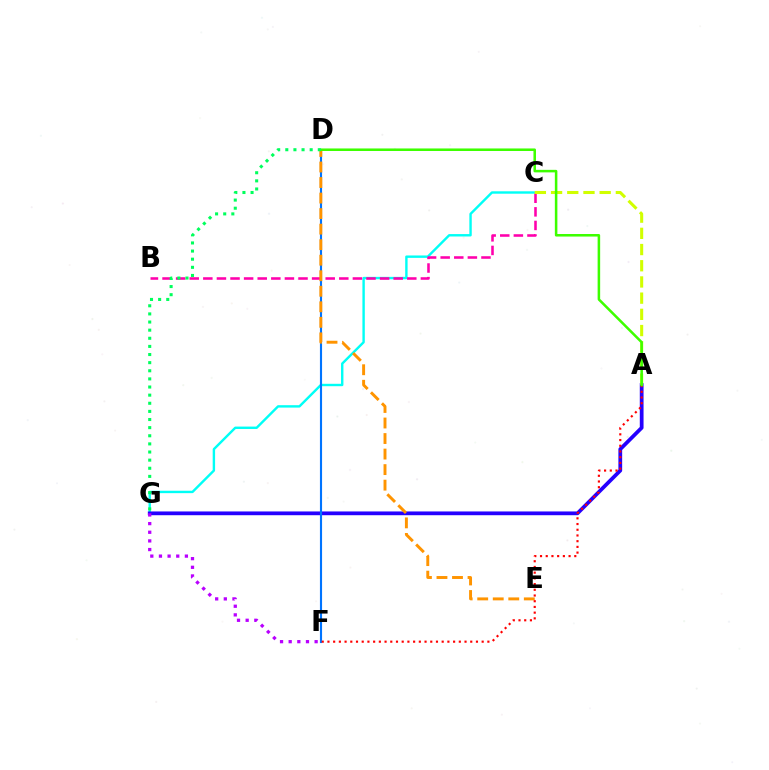{('C', 'G'): [{'color': '#00fff6', 'line_style': 'solid', 'thickness': 1.73}], ('A', 'G'): [{'color': '#2500ff', 'line_style': 'solid', 'thickness': 2.71}], ('B', 'C'): [{'color': '#ff00ac', 'line_style': 'dashed', 'thickness': 1.85}], ('D', 'F'): [{'color': '#0074ff', 'line_style': 'solid', 'thickness': 1.54}], ('A', 'C'): [{'color': '#d1ff00', 'line_style': 'dashed', 'thickness': 2.2}], ('D', 'E'): [{'color': '#ff9400', 'line_style': 'dashed', 'thickness': 2.11}], ('A', 'F'): [{'color': '#ff0000', 'line_style': 'dotted', 'thickness': 1.55}], ('F', 'G'): [{'color': '#b900ff', 'line_style': 'dotted', 'thickness': 2.35}], ('A', 'D'): [{'color': '#3dff00', 'line_style': 'solid', 'thickness': 1.83}], ('D', 'G'): [{'color': '#00ff5c', 'line_style': 'dotted', 'thickness': 2.21}]}